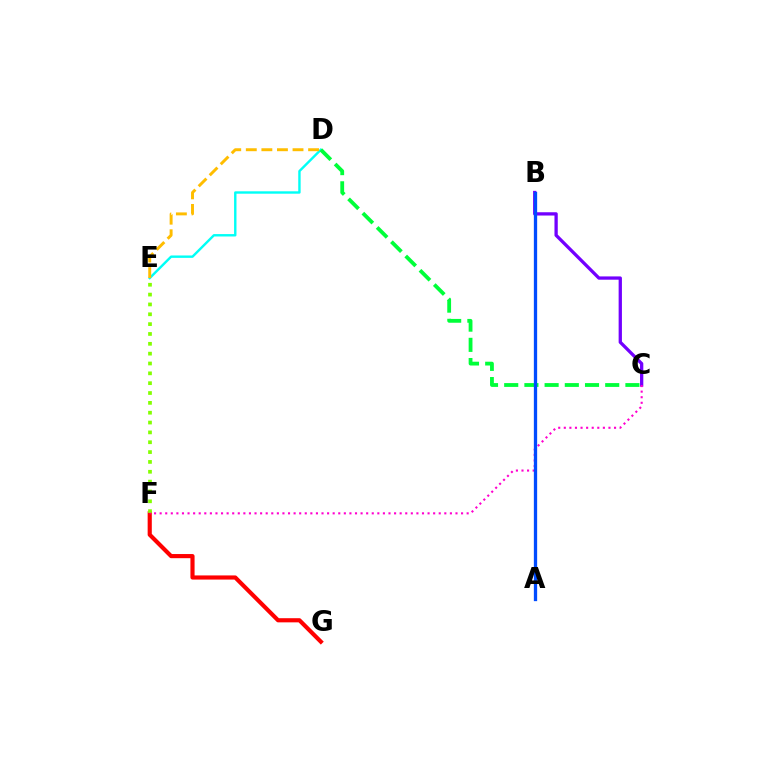{('F', 'G'): [{'color': '#ff0000', 'line_style': 'solid', 'thickness': 2.99}], ('D', 'E'): [{'color': '#00fff6', 'line_style': 'solid', 'thickness': 1.73}, {'color': '#ffbd00', 'line_style': 'dashed', 'thickness': 2.12}], ('B', 'C'): [{'color': '#7200ff', 'line_style': 'solid', 'thickness': 2.37}], ('C', 'D'): [{'color': '#00ff39', 'line_style': 'dashed', 'thickness': 2.74}], ('E', 'F'): [{'color': '#84ff00', 'line_style': 'dotted', 'thickness': 2.67}], ('C', 'F'): [{'color': '#ff00cf', 'line_style': 'dotted', 'thickness': 1.52}], ('A', 'B'): [{'color': '#004bff', 'line_style': 'solid', 'thickness': 2.37}]}